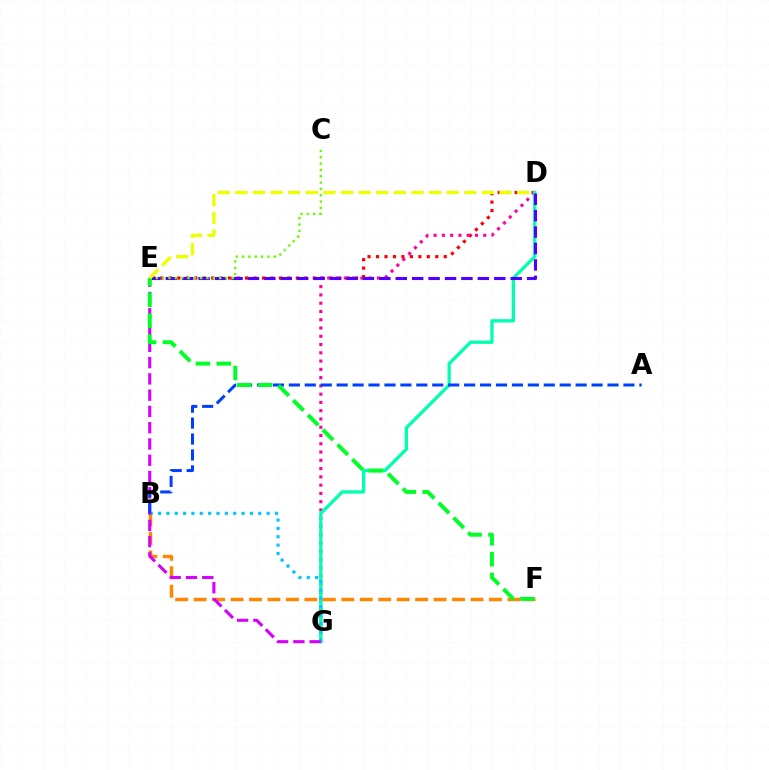{('D', 'E'): [{'color': '#ff0000', 'line_style': 'dotted', 'thickness': 2.3}, {'color': '#4f00ff', 'line_style': 'dashed', 'thickness': 2.23}, {'color': '#eeff00', 'line_style': 'dashed', 'thickness': 2.39}], ('D', 'G'): [{'color': '#ff00a0', 'line_style': 'dotted', 'thickness': 2.25}, {'color': '#00ffaf', 'line_style': 'solid', 'thickness': 2.37}], ('B', 'F'): [{'color': '#ff8800', 'line_style': 'dashed', 'thickness': 2.51}], ('B', 'G'): [{'color': '#00c7ff', 'line_style': 'dotted', 'thickness': 2.27}], ('E', 'G'): [{'color': '#d600ff', 'line_style': 'dashed', 'thickness': 2.21}], ('A', 'B'): [{'color': '#003fff', 'line_style': 'dashed', 'thickness': 2.16}], ('C', 'E'): [{'color': '#66ff00', 'line_style': 'dotted', 'thickness': 1.72}], ('E', 'F'): [{'color': '#00ff27', 'line_style': 'dashed', 'thickness': 2.84}]}